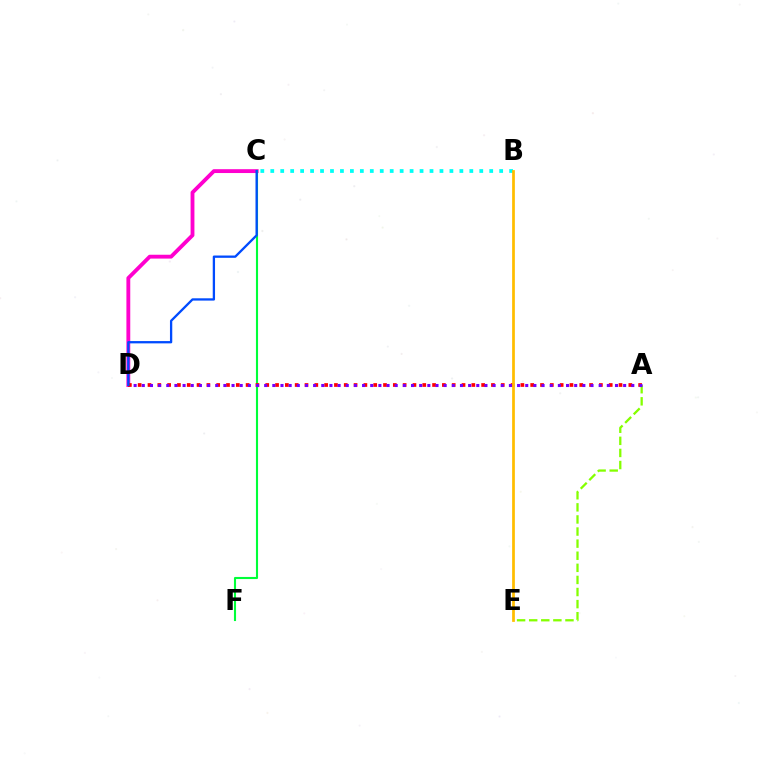{('C', 'D'): [{'color': '#ff00cf', 'line_style': 'solid', 'thickness': 2.77}, {'color': '#004bff', 'line_style': 'solid', 'thickness': 1.66}], ('A', 'E'): [{'color': '#84ff00', 'line_style': 'dashed', 'thickness': 1.64}], ('C', 'F'): [{'color': '#00ff39', 'line_style': 'solid', 'thickness': 1.52}], ('A', 'D'): [{'color': '#ff0000', 'line_style': 'dotted', 'thickness': 2.67}, {'color': '#7200ff', 'line_style': 'dotted', 'thickness': 2.22}], ('B', 'C'): [{'color': '#00fff6', 'line_style': 'dotted', 'thickness': 2.7}], ('B', 'E'): [{'color': '#ffbd00', 'line_style': 'solid', 'thickness': 1.97}]}